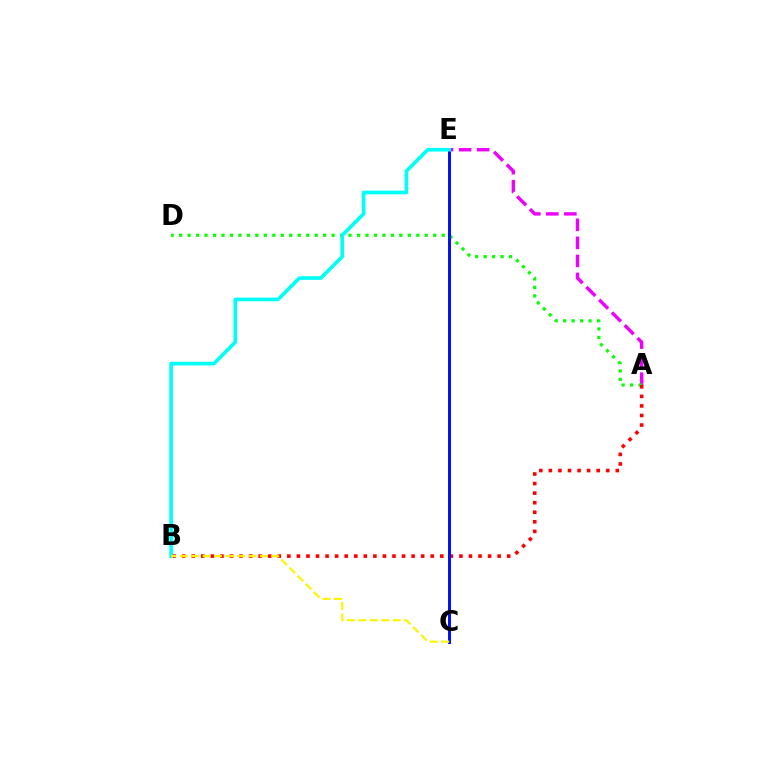{('A', 'E'): [{'color': '#ee00ff', 'line_style': 'dashed', 'thickness': 2.45}], ('A', 'D'): [{'color': '#08ff00', 'line_style': 'dotted', 'thickness': 2.3}], ('A', 'B'): [{'color': '#ff0000', 'line_style': 'dotted', 'thickness': 2.6}], ('C', 'E'): [{'color': '#0010ff', 'line_style': 'solid', 'thickness': 2.13}], ('B', 'E'): [{'color': '#00fff6', 'line_style': 'solid', 'thickness': 2.63}], ('B', 'C'): [{'color': '#fcf500', 'line_style': 'dashed', 'thickness': 1.56}]}